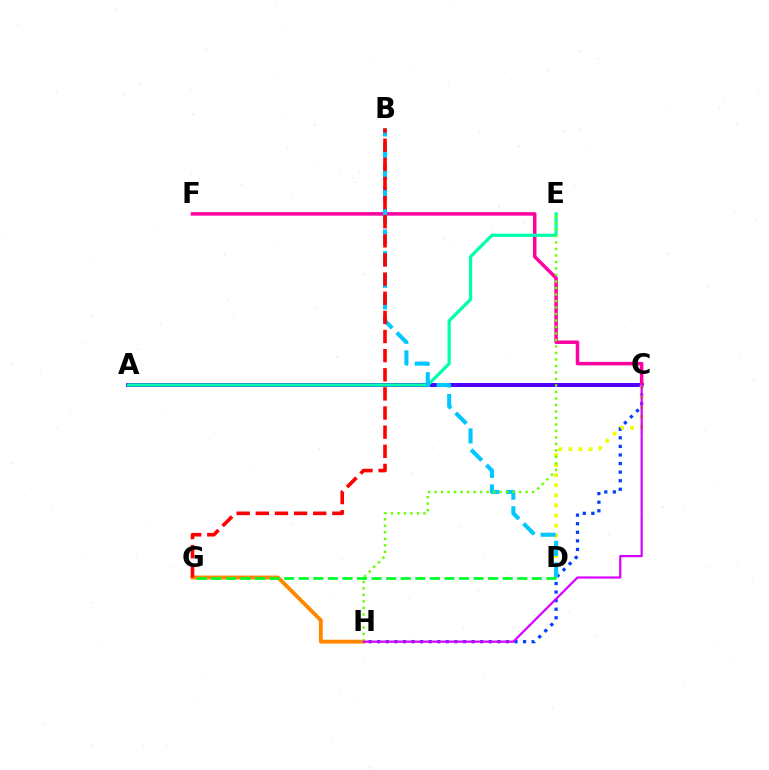{('A', 'C'): [{'color': '#4f00ff', 'line_style': 'solid', 'thickness': 2.86}], ('C', 'F'): [{'color': '#ff00a0', 'line_style': 'solid', 'thickness': 2.52}], ('C', 'H'): [{'color': '#003fff', 'line_style': 'dotted', 'thickness': 2.33}, {'color': '#d600ff', 'line_style': 'solid', 'thickness': 1.58}], ('C', 'D'): [{'color': '#eeff00', 'line_style': 'dotted', 'thickness': 2.74}], ('G', 'H'): [{'color': '#ff8800', 'line_style': 'solid', 'thickness': 2.79}], ('A', 'E'): [{'color': '#00ffaf', 'line_style': 'solid', 'thickness': 2.33}], ('B', 'D'): [{'color': '#00c7ff', 'line_style': 'dashed', 'thickness': 2.94}], ('B', 'G'): [{'color': '#ff0000', 'line_style': 'dashed', 'thickness': 2.6}], ('E', 'H'): [{'color': '#66ff00', 'line_style': 'dotted', 'thickness': 1.77}], ('D', 'G'): [{'color': '#00ff27', 'line_style': 'dashed', 'thickness': 1.98}]}